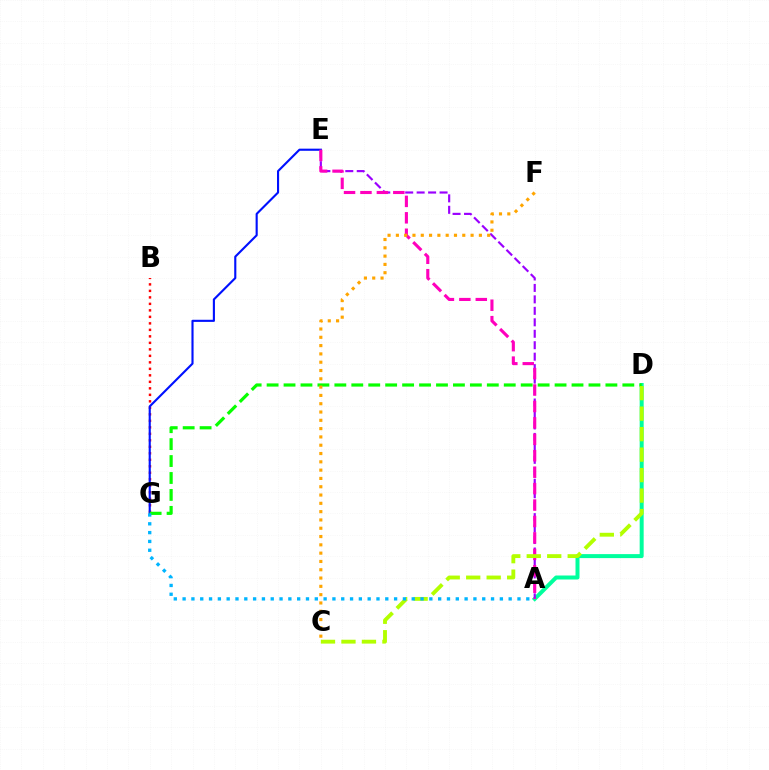{('B', 'G'): [{'color': '#ff0000', 'line_style': 'dotted', 'thickness': 1.77}], ('E', 'G'): [{'color': '#0010ff', 'line_style': 'solid', 'thickness': 1.53}], ('A', 'D'): [{'color': '#00ff9d', 'line_style': 'solid', 'thickness': 2.87}], ('A', 'E'): [{'color': '#9b00ff', 'line_style': 'dashed', 'thickness': 1.56}, {'color': '#ff00bd', 'line_style': 'dashed', 'thickness': 2.23}], ('D', 'G'): [{'color': '#08ff00', 'line_style': 'dashed', 'thickness': 2.3}], ('C', 'D'): [{'color': '#b3ff00', 'line_style': 'dashed', 'thickness': 2.78}], ('C', 'F'): [{'color': '#ffa500', 'line_style': 'dotted', 'thickness': 2.26}], ('A', 'G'): [{'color': '#00b5ff', 'line_style': 'dotted', 'thickness': 2.39}]}